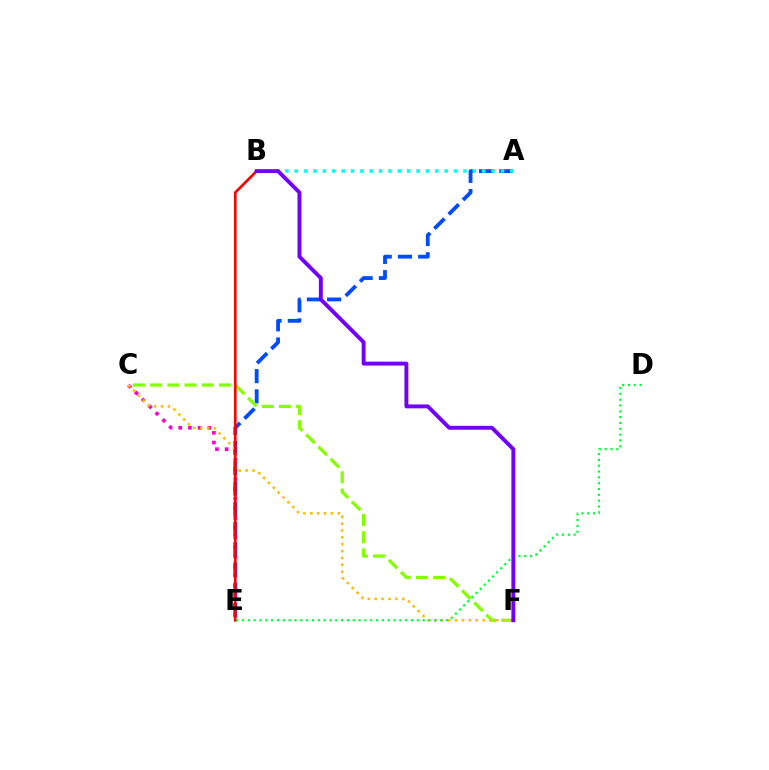{('C', 'E'): [{'color': '#ff00cf', 'line_style': 'dotted', 'thickness': 2.63}], ('A', 'E'): [{'color': '#004bff', 'line_style': 'dashed', 'thickness': 2.75}], ('C', 'F'): [{'color': '#84ff00', 'line_style': 'dashed', 'thickness': 2.34}, {'color': '#ffbd00', 'line_style': 'dotted', 'thickness': 1.87}], ('A', 'B'): [{'color': '#00fff6', 'line_style': 'dotted', 'thickness': 2.55}], ('B', 'E'): [{'color': '#ff0000', 'line_style': 'solid', 'thickness': 1.92}], ('D', 'E'): [{'color': '#00ff39', 'line_style': 'dotted', 'thickness': 1.58}], ('B', 'F'): [{'color': '#7200ff', 'line_style': 'solid', 'thickness': 2.81}]}